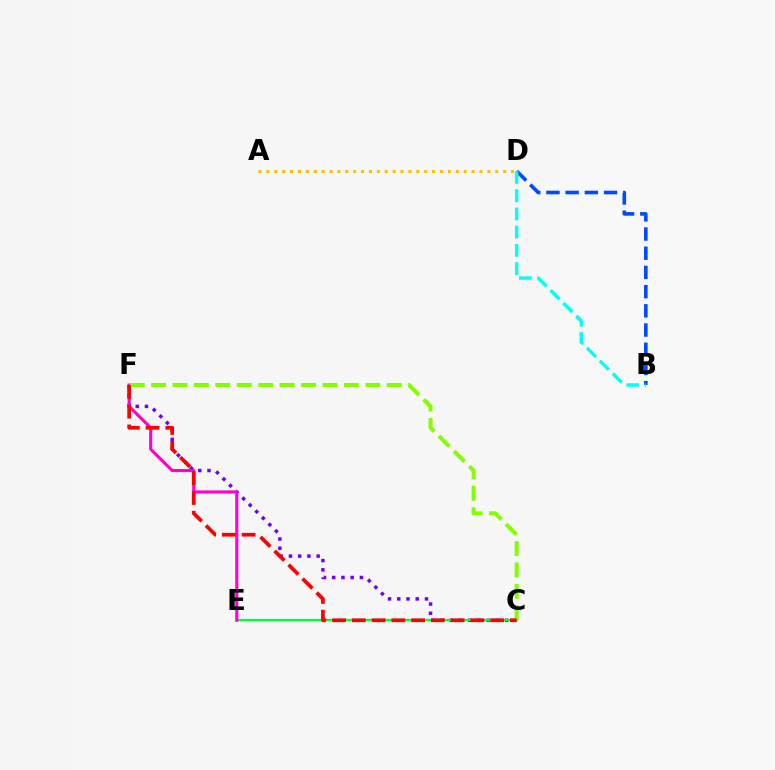{('A', 'D'): [{'color': '#ffbd00', 'line_style': 'dotted', 'thickness': 2.14}], ('B', 'D'): [{'color': '#004bff', 'line_style': 'dashed', 'thickness': 2.61}, {'color': '#00fff6', 'line_style': 'dashed', 'thickness': 2.48}], ('C', 'F'): [{'color': '#7200ff', 'line_style': 'dotted', 'thickness': 2.51}, {'color': '#84ff00', 'line_style': 'dashed', 'thickness': 2.91}, {'color': '#ff0000', 'line_style': 'dashed', 'thickness': 2.68}], ('C', 'E'): [{'color': '#00ff39', 'line_style': 'solid', 'thickness': 1.67}], ('E', 'F'): [{'color': '#ff00cf', 'line_style': 'solid', 'thickness': 2.23}]}